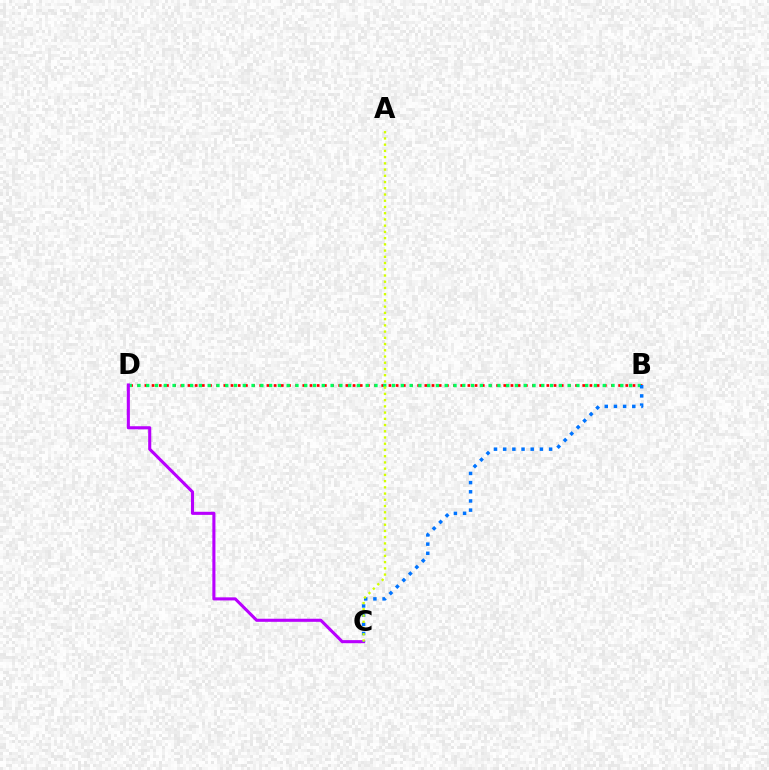{('B', 'D'): [{'color': '#ff0000', 'line_style': 'dotted', 'thickness': 1.95}, {'color': '#00ff5c', 'line_style': 'dotted', 'thickness': 2.39}], ('C', 'D'): [{'color': '#b900ff', 'line_style': 'solid', 'thickness': 2.22}], ('B', 'C'): [{'color': '#0074ff', 'line_style': 'dotted', 'thickness': 2.49}], ('A', 'C'): [{'color': '#d1ff00', 'line_style': 'dotted', 'thickness': 1.69}]}